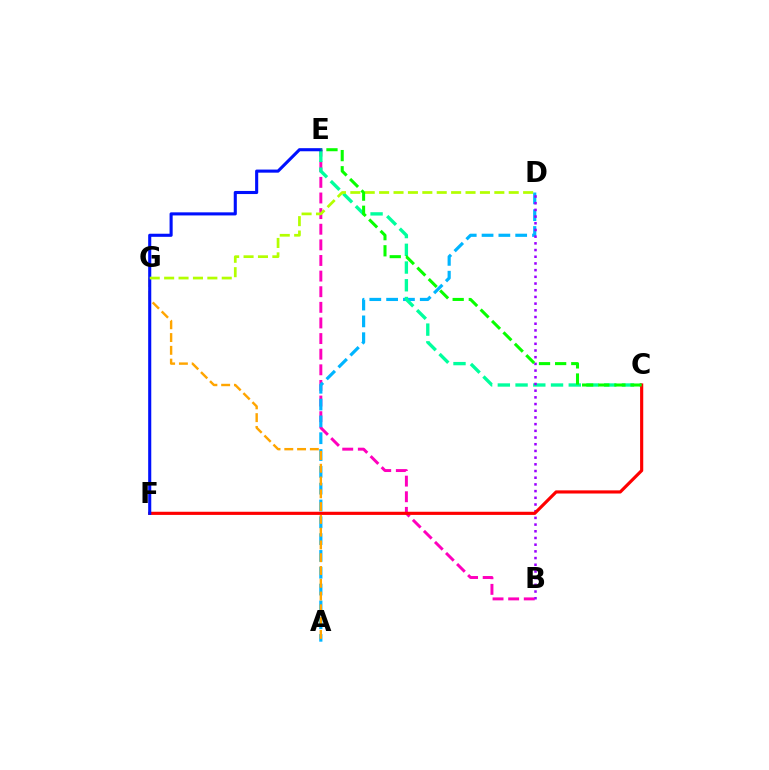{('B', 'E'): [{'color': '#ff00bd', 'line_style': 'dashed', 'thickness': 2.12}], ('A', 'D'): [{'color': '#00b5ff', 'line_style': 'dashed', 'thickness': 2.28}], ('C', 'E'): [{'color': '#00ff9d', 'line_style': 'dashed', 'thickness': 2.41}, {'color': '#08ff00', 'line_style': 'dashed', 'thickness': 2.19}], ('B', 'D'): [{'color': '#9b00ff', 'line_style': 'dotted', 'thickness': 1.82}], ('C', 'F'): [{'color': '#ff0000', 'line_style': 'solid', 'thickness': 2.27}], ('A', 'G'): [{'color': '#ffa500', 'line_style': 'dashed', 'thickness': 1.74}], ('E', 'F'): [{'color': '#0010ff', 'line_style': 'solid', 'thickness': 2.22}], ('D', 'G'): [{'color': '#b3ff00', 'line_style': 'dashed', 'thickness': 1.96}]}